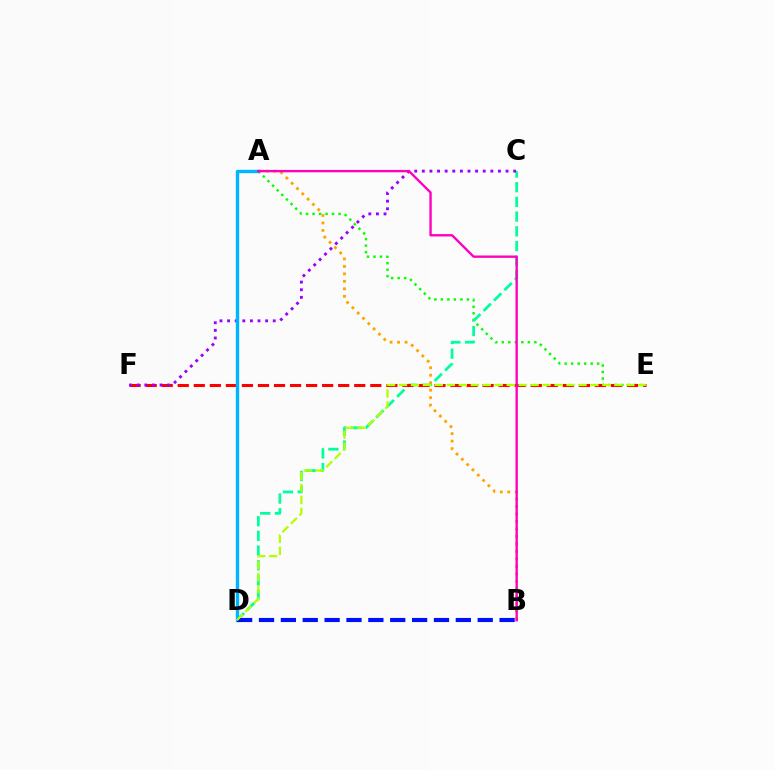{('A', 'E'): [{'color': '#08ff00', 'line_style': 'dotted', 'thickness': 1.77}], ('C', 'D'): [{'color': '#00ff9d', 'line_style': 'dashed', 'thickness': 2.0}], ('E', 'F'): [{'color': '#ff0000', 'line_style': 'dashed', 'thickness': 2.18}], ('A', 'B'): [{'color': '#ffa500', 'line_style': 'dotted', 'thickness': 2.03}, {'color': '#ff00bd', 'line_style': 'solid', 'thickness': 1.7}], ('C', 'F'): [{'color': '#9b00ff', 'line_style': 'dotted', 'thickness': 2.07}], ('A', 'D'): [{'color': '#00b5ff', 'line_style': 'solid', 'thickness': 2.44}], ('B', 'D'): [{'color': '#0010ff', 'line_style': 'dashed', 'thickness': 2.97}], ('D', 'E'): [{'color': '#b3ff00', 'line_style': 'dashed', 'thickness': 1.63}]}